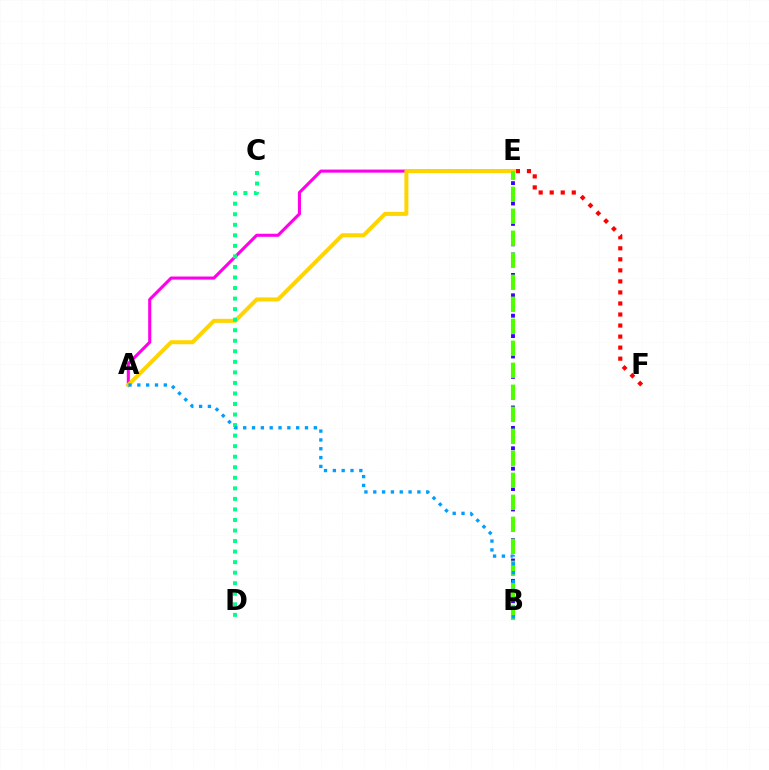{('A', 'E'): [{'color': '#ff00ed', 'line_style': 'solid', 'thickness': 2.22}, {'color': '#ffd500', 'line_style': 'solid', 'thickness': 2.9}], ('B', 'E'): [{'color': '#3700ff', 'line_style': 'dotted', 'thickness': 2.77}, {'color': '#4fff00', 'line_style': 'dashed', 'thickness': 2.99}], ('E', 'F'): [{'color': '#ff0000', 'line_style': 'dotted', 'thickness': 3.0}], ('C', 'D'): [{'color': '#00ff86', 'line_style': 'dotted', 'thickness': 2.86}], ('A', 'B'): [{'color': '#009eff', 'line_style': 'dotted', 'thickness': 2.4}]}